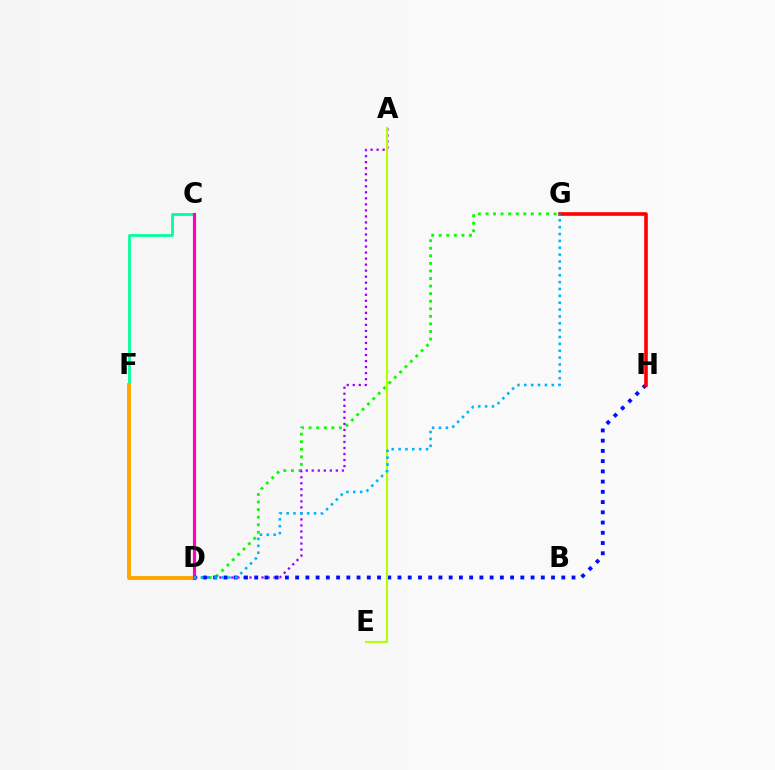{('D', 'G'): [{'color': '#08ff00', 'line_style': 'dotted', 'thickness': 2.06}, {'color': '#00b5ff', 'line_style': 'dotted', 'thickness': 1.87}], ('A', 'D'): [{'color': '#9b00ff', 'line_style': 'dotted', 'thickness': 1.64}], ('D', 'H'): [{'color': '#0010ff', 'line_style': 'dotted', 'thickness': 2.78}], ('G', 'H'): [{'color': '#ff0000', 'line_style': 'solid', 'thickness': 2.61}], ('C', 'F'): [{'color': '#00ff9d', 'line_style': 'solid', 'thickness': 1.99}], ('A', 'E'): [{'color': '#b3ff00', 'line_style': 'solid', 'thickness': 1.53}], ('D', 'F'): [{'color': '#ffa500', 'line_style': 'solid', 'thickness': 2.79}], ('C', 'D'): [{'color': '#ff00bd', 'line_style': 'solid', 'thickness': 2.27}]}